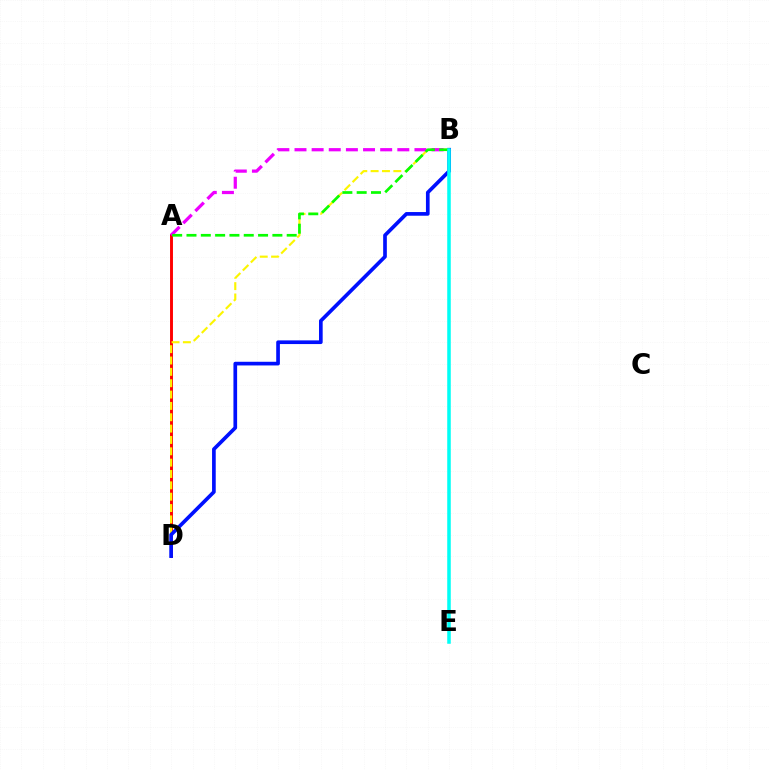{('A', 'D'): [{'color': '#ff0000', 'line_style': 'solid', 'thickness': 2.1}], ('B', 'D'): [{'color': '#fcf500', 'line_style': 'dashed', 'thickness': 1.54}, {'color': '#0010ff', 'line_style': 'solid', 'thickness': 2.65}], ('A', 'B'): [{'color': '#ee00ff', 'line_style': 'dashed', 'thickness': 2.33}, {'color': '#08ff00', 'line_style': 'dashed', 'thickness': 1.94}], ('B', 'E'): [{'color': '#00fff6', 'line_style': 'solid', 'thickness': 2.55}]}